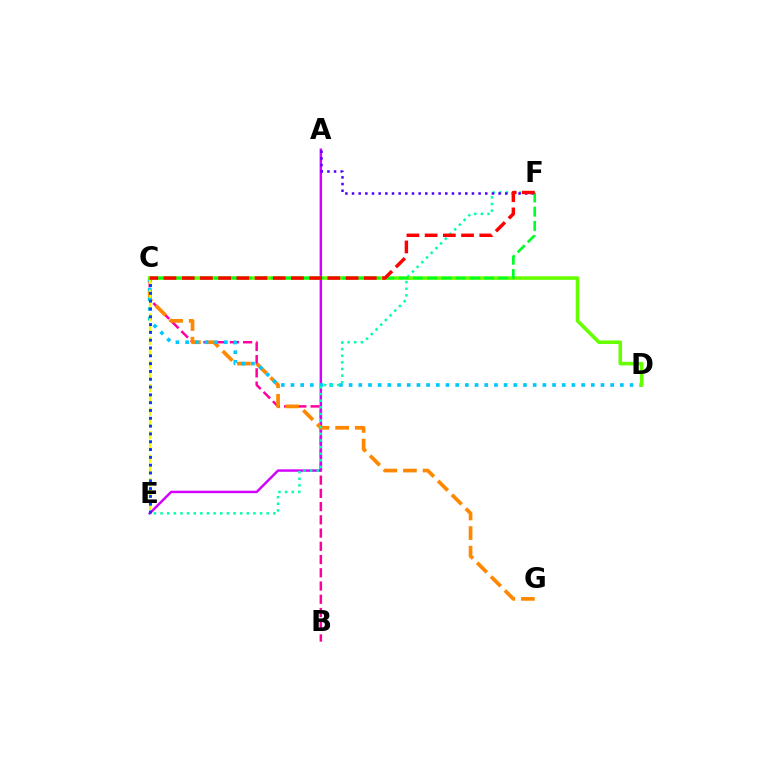{('B', 'C'): [{'color': '#ff00a0', 'line_style': 'dashed', 'thickness': 1.8}], ('A', 'E'): [{'color': '#d600ff', 'line_style': 'solid', 'thickness': 1.76}], ('C', 'G'): [{'color': '#ff8800', 'line_style': 'dashed', 'thickness': 2.66}], ('C', 'D'): [{'color': '#00c7ff', 'line_style': 'dotted', 'thickness': 2.63}, {'color': '#66ff00', 'line_style': 'solid', 'thickness': 2.57}], ('C', 'E'): [{'color': '#eeff00', 'line_style': 'dashed', 'thickness': 1.6}, {'color': '#003fff', 'line_style': 'dotted', 'thickness': 2.12}], ('E', 'F'): [{'color': '#00ffaf', 'line_style': 'dotted', 'thickness': 1.8}], ('A', 'F'): [{'color': '#4f00ff', 'line_style': 'dotted', 'thickness': 1.81}], ('C', 'F'): [{'color': '#00ff27', 'line_style': 'dashed', 'thickness': 1.93}, {'color': '#ff0000', 'line_style': 'dashed', 'thickness': 2.47}]}